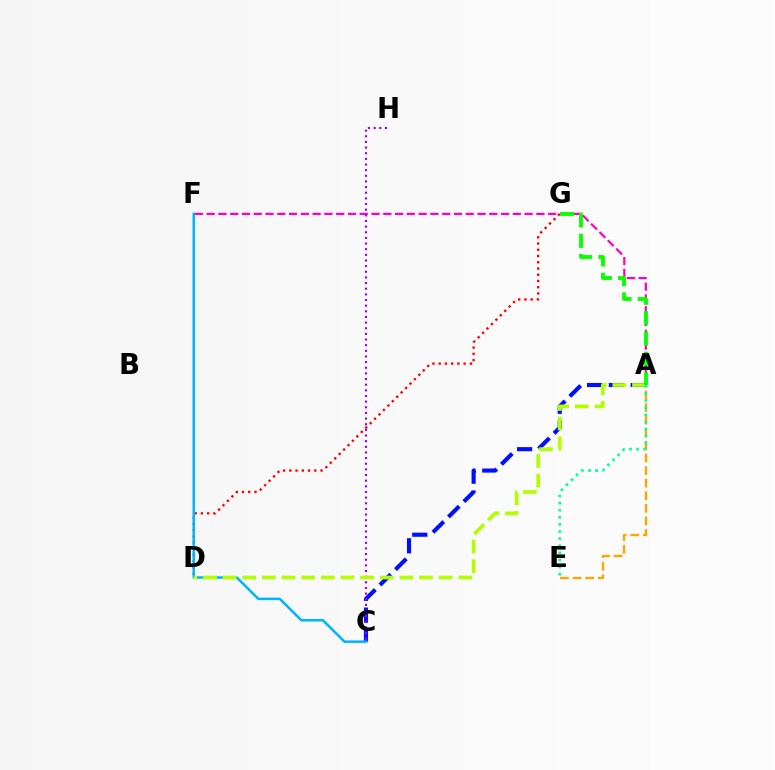{('D', 'G'): [{'color': '#ff0000', 'line_style': 'dotted', 'thickness': 1.7}], ('A', 'F'): [{'color': '#ff00bd', 'line_style': 'dashed', 'thickness': 1.6}], ('A', 'C'): [{'color': '#0010ff', 'line_style': 'dashed', 'thickness': 2.96}], ('C', 'H'): [{'color': '#9b00ff', 'line_style': 'dotted', 'thickness': 1.53}], ('C', 'F'): [{'color': '#00b5ff', 'line_style': 'solid', 'thickness': 1.83}], ('A', 'D'): [{'color': '#b3ff00', 'line_style': 'dashed', 'thickness': 2.67}], ('A', 'G'): [{'color': '#08ff00', 'line_style': 'dashed', 'thickness': 2.76}], ('A', 'E'): [{'color': '#ffa500', 'line_style': 'dashed', 'thickness': 1.71}, {'color': '#00ff9d', 'line_style': 'dotted', 'thickness': 1.93}]}